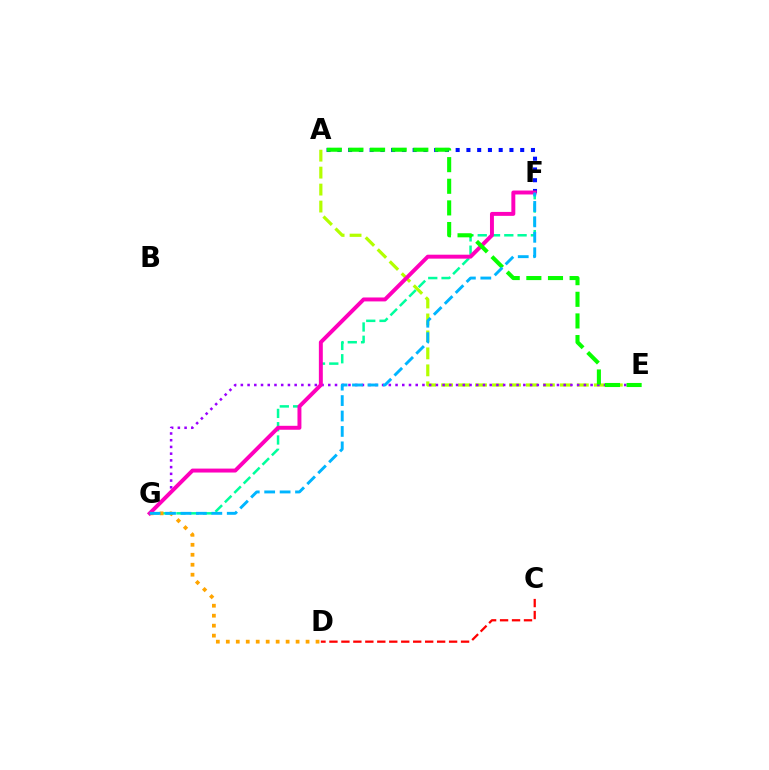{('C', 'D'): [{'color': '#ff0000', 'line_style': 'dashed', 'thickness': 1.63}], ('A', 'E'): [{'color': '#b3ff00', 'line_style': 'dashed', 'thickness': 2.31}, {'color': '#08ff00', 'line_style': 'dashed', 'thickness': 2.94}], ('F', 'G'): [{'color': '#00ff9d', 'line_style': 'dashed', 'thickness': 1.81}, {'color': '#ff00bd', 'line_style': 'solid', 'thickness': 2.84}, {'color': '#00b5ff', 'line_style': 'dashed', 'thickness': 2.1}], ('D', 'G'): [{'color': '#ffa500', 'line_style': 'dotted', 'thickness': 2.71}], ('A', 'F'): [{'color': '#0010ff', 'line_style': 'dotted', 'thickness': 2.92}], ('E', 'G'): [{'color': '#9b00ff', 'line_style': 'dotted', 'thickness': 1.83}]}